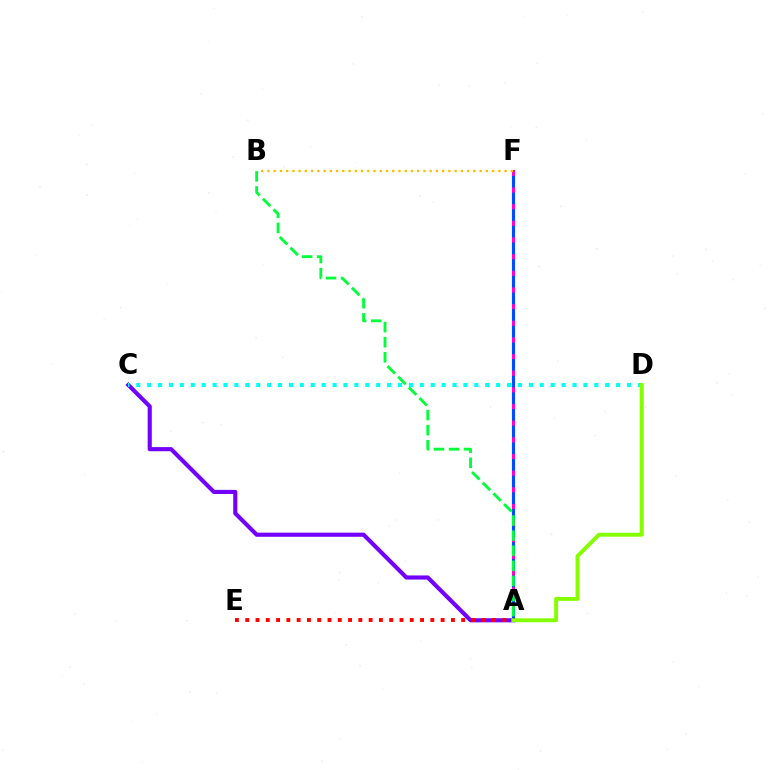{('A', 'F'): [{'color': '#ff00cf', 'line_style': 'solid', 'thickness': 2.16}, {'color': '#004bff', 'line_style': 'dashed', 'thickness': 2.26}], ('A', 'C'): [{'color': '#7200ff', 'line_style': 'solid', 'thickness': 2.97}], ('A', 'E'): [{'color': '#ff0000', 'line_style': 'dotted', 'thickness': 2.79}], ('C', 'D'): [{'color': '#00fff6', 'line_style': 'dotted', 'thickness': 2.96}], ('A', 'D'): [{'color': '#84ff00', 'line_style': 'solid', 'thickness': 2.82}], ('A', 'B'): [{'color': '#00ff39', 'line_style': 'dashed', 'thickness': 2.05}], ('B', 'F'): [{'color': '#ffbd00', 'line_style': 'dotted', 'thickness': 1.7}]}